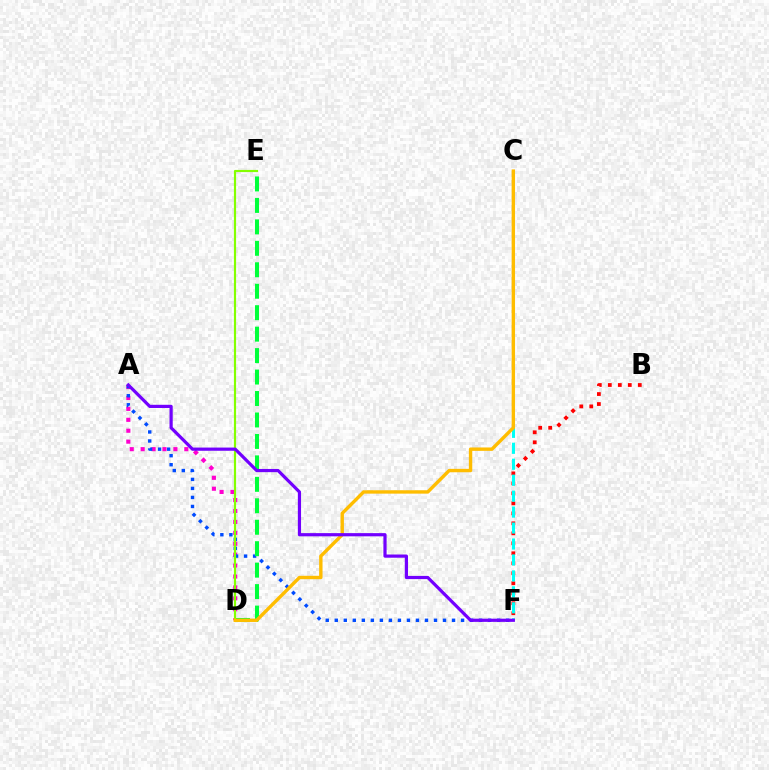{('A', 'D'): [{'color': '#ff00cf', 'line_style': 'dotted', 'thickness': 2.97}], ('B', 'F'): [{'color': '#ff0000', 'line_style': 'dotted', 'thickness': 2.71}], ('A', 'F'): [{'color': '#004bff', 'line_style': 'dotted', 'thickness': 2.45}, {'color': '#7200ff', 'line_style': 'solid', 'thickness': 2.3}], ('C', 'F'): [{'color': '#00fff6', 'line_style': 'dashed', 'thickness': 2.17}], ('D', 'E'): [{'color': '#00ff39', 'line_style': 'dashed', 'thickness': 2.91}, {'color': '#84ff00', 'line_style': 'solid', 'thickness': 1.57}], ('C', 'D'): [{'color': '#ffbd00', 'line_style': 'solid', 'thickness': 2.45}]}